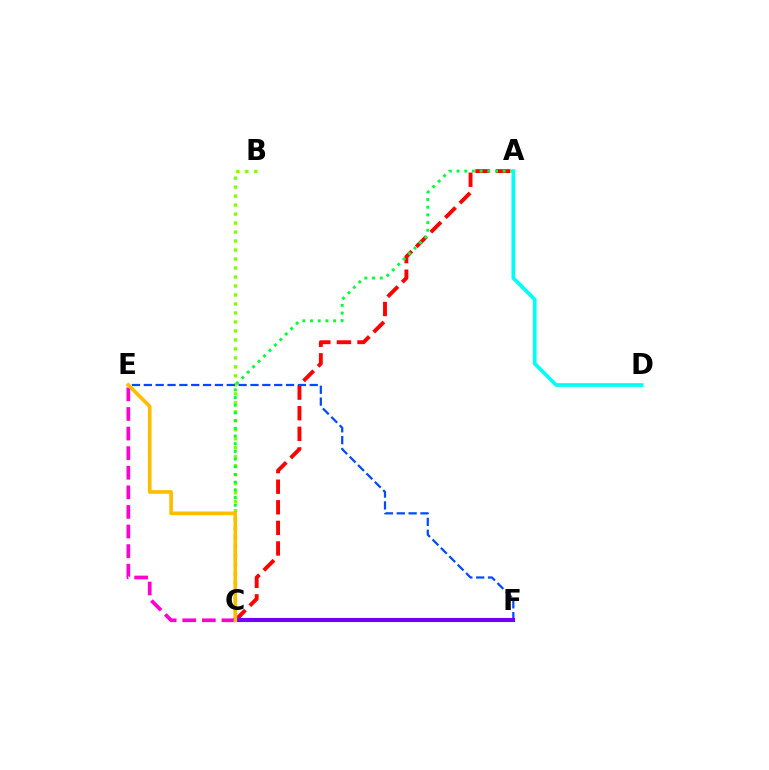{('B', 'C'): [{'color': '#84ff00', 'line_style': 'dotted', 'thickness': 2.44}], ('A', 'C'): [{'color': '#ff0000', 'line_style': 'dashed', 'thickness': 2.8}, {'color': '#00ff39', 'line_style': 'dotted', 'thickness': 2.09}], ('C', 'E'): [{'color': '#ff00cf', 'line_style': 'dashed', 'thickness': 2.66}, {'color': '#ffbd00', 'line_style': 'solid', 'thickness': 2.64}], ('E', 'F'): [{'color': '#004bff', 'line_style': 'dashed', 'thickness': 1.61}], ('C', 'F'): [{'color': '#7200ff', 'line_style': 'solid', 'thickness': 2.96}], ('A', 'D'): [{'color': '#00fff6', 'line_style': 'solid', 'thickness': 2.67}]}